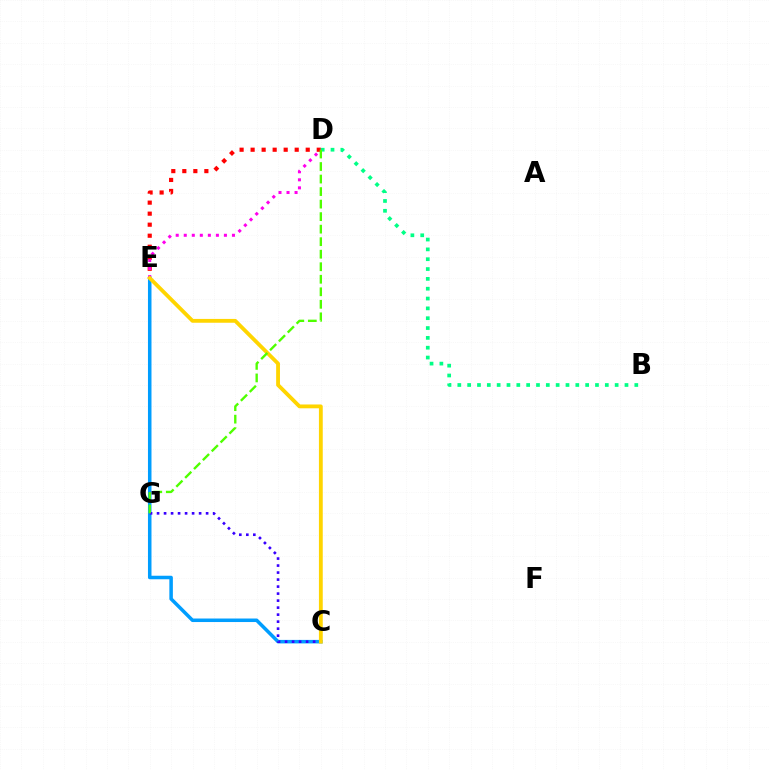{('D', 'E'): [{'color': '#ff0000', 'line_style': 'dotted', 'thickness': 2.99}, {'color': '#ff00ed', 'line_style': 'dotted', 'thickness': 2.18}], ('B', 'D'): [{'color': '#00ff86', 'line_style': 'dotted', 'thickness': 2.67}], ('C', 'E'): [{'color': '#009eff', 'line_style': 'solid', 'thickness': 2.54}, {'color': '#ffd500', 'line_style': 'solid', 'thickness': 2.75}], ('C', 'G'): [{'color': '#3700ff', 'line_style': 'dotted', 'thickness': 1.9}], ('D', 'G'): [{'color': '#4fff00', 'line_style': 'dashed', 'thickness': 1.7}]}